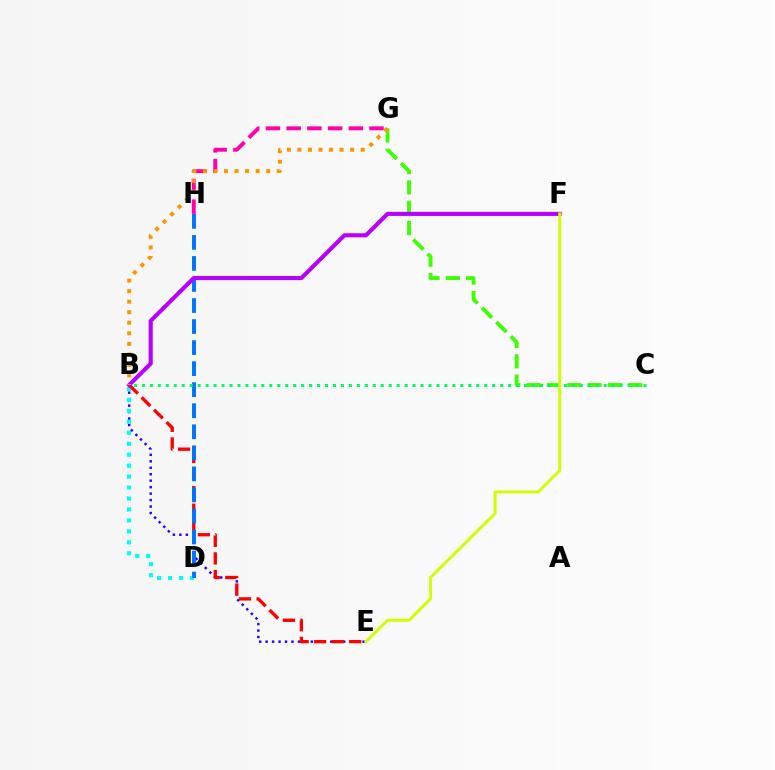{('B', 'E'): [{'color': '#2500ff', 'line_style': 'dotted', 'thickness': 1.76}, {'color': '#ff0000', 'line_style': 'dashed', 'thickness': 2.39}], ('B', 'D'): [{'color': '#00fff6', 'line_style': 'dotted', 'thickness': 2.98}], ('G', 'H'): [{'color': '#ff00ac', 'line_style': 'dashed', 'thickness': 2.81}], ('C', 'G'): [{'color': '#3dff00', 'line_style': 'dashed', 'thickness': 2.76}], ('D', 'H'): [{'color': '#0074ff', 'line_style': 'dashed', 'thickness': 2.86}], ('B', 'C'): [{'color': '#00ff5c', 'line_style': 'dotted', 'thickness': 2.16}], ('B', 'F'): [{'color': '#b900ff', 'line_style': 'solid', 'thickness': 2.95}], ('E', 'F'): [{'color': '#d1ff00', 'line_style': 'solid', 'thickness': 2.11}], ('B', 'G'): [{'color': '#ff9400', 'line_style': 'dotted', 'thickness': 2.86}]}